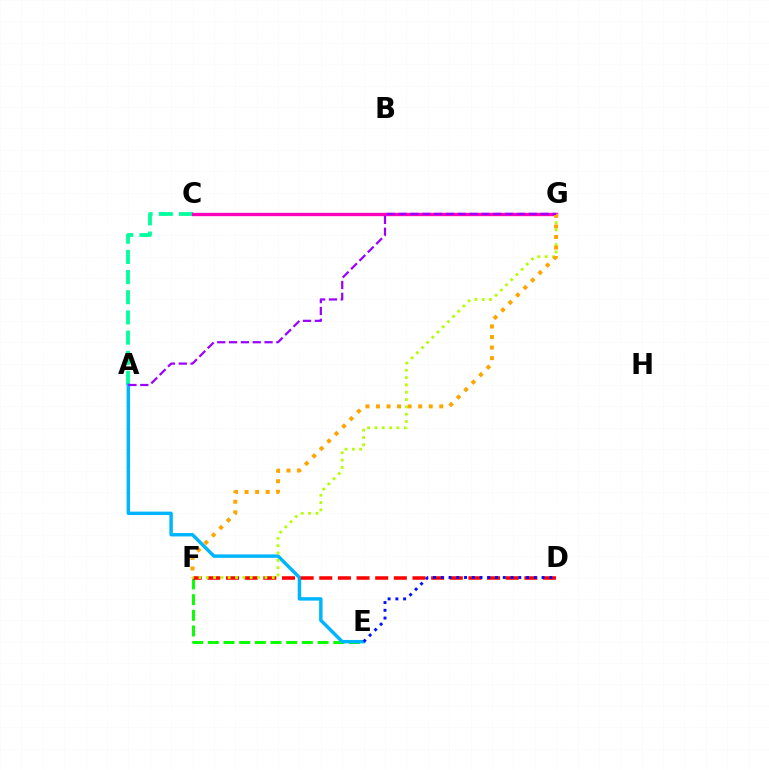{('E', 'F'): [{'color': '#08ff00', 'line_style': 'dashed', 'thickness': 2.13}], ('A', 'C'): [{'color': '#00ff9d', 'line_style': 'dashed', 'thickness': 2.74}], ('C', 'G'): [{'color': '#ff00bd', 'line_style': 'solid', 'thickness': 2.41}], ('A', 'E'): [{'color': '#00b5ff', 'line_style': 'solid', 'thickness': 2.48}], ('D', 'F'): [{'color': '#ff0000', 'line_style': 'dashed', 'thickness': 2.53}], ('F', 'G'): [{'color': '#b3ff00', 'line_style': 'dotted', 'thickness': 1.99}, {'color': '#ffa500', 'line_style': 'dotted', 'thickness': 2.87}], ('D', 'E'): [{'color': '#0010ff', 'line_style': 'dotted', 'thickness': 2.11}], ('A', 'G'): [{'color': '#9b00ff', 'line_style': 'dashed', 'thickness': 1.61}]}